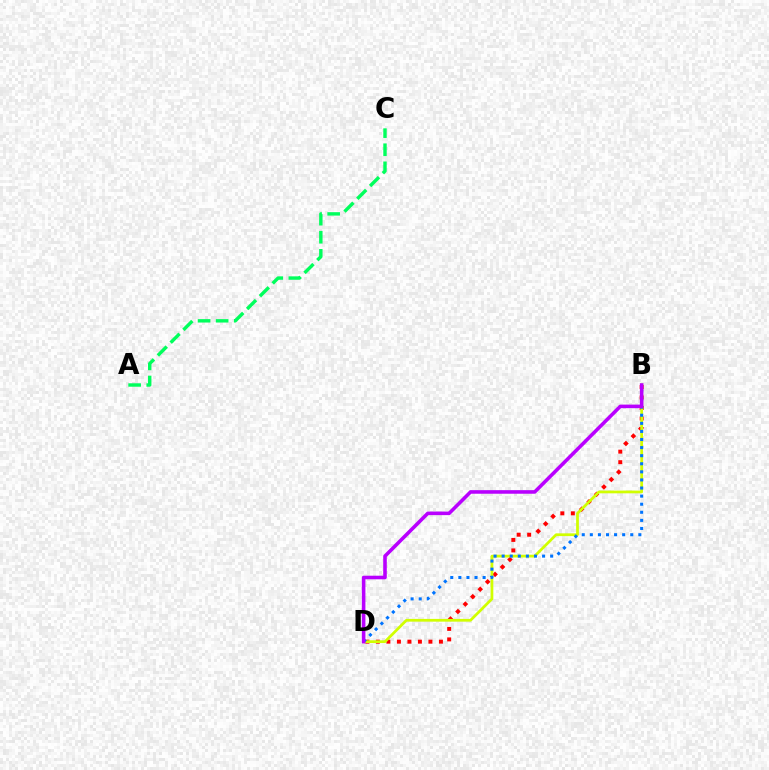{('A', 'C'): [{'color': '#00ff5c', 'line_style': 'dashed', 'thickness': 2.46}], ('B', 'D'): [{'color': '#ff0000', 'line_style': 'dotted', 'thickness': 2.85}, {'color': '#d1ff00', 'line_style': 'solid', 'thickness': 1.98}, {'color': '#0074ff', 'line_style': 'dotted', 'thickness': 2.2}, {'color': '#b900ff', 'line_style': 'solid', 'thickness': 2.58}]}